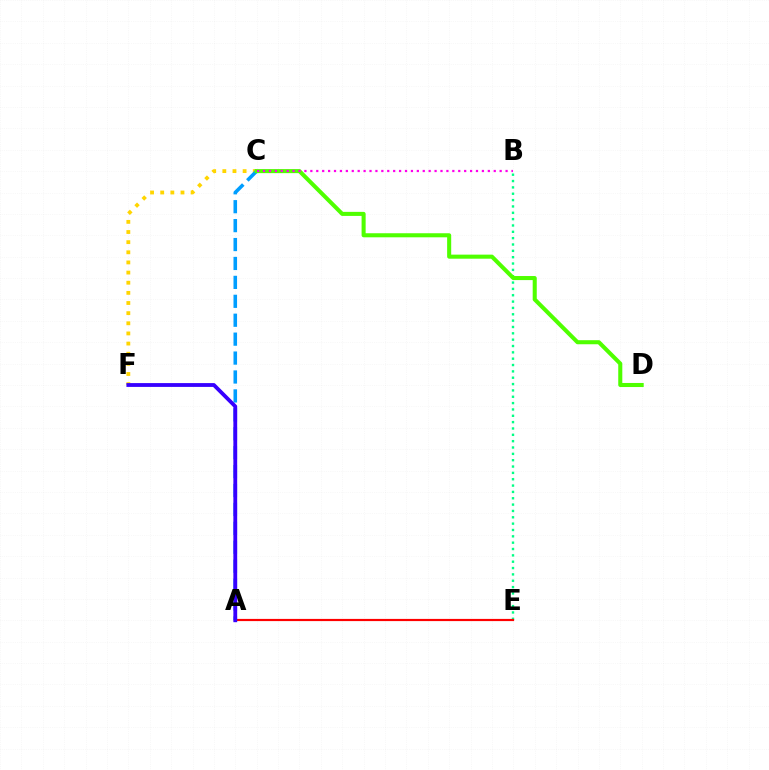{('B', 'E'): [{'color': '#00ff86', 'line_style': 'dotted', 'thickness': 1.72}], ('C', 'F'): [{'color': '#ffd500', 'line_style': 'dotted', 'thickness': 2.76}], ('A', 'E'): [{'color': '#ff0000', 'line_style': 'solid', 'thickness': 1.57}], ('A', 'C'): [{'color': '#009eff', 'line_style': 'dashed', 'thickness': 2.57}], ('C', 'D'): [{'color': '#4fff00', 'line_style': 'solid', 'thickness': 2.92}], ('B', 'C'): [{'color': '#ff00ed', 'line_style': 'dotted', 'thickness': 1.61}], ('A', 'F'): [{'color': '#3700ff', 'line_style': 'solid', 'thickness': 2.75}]}